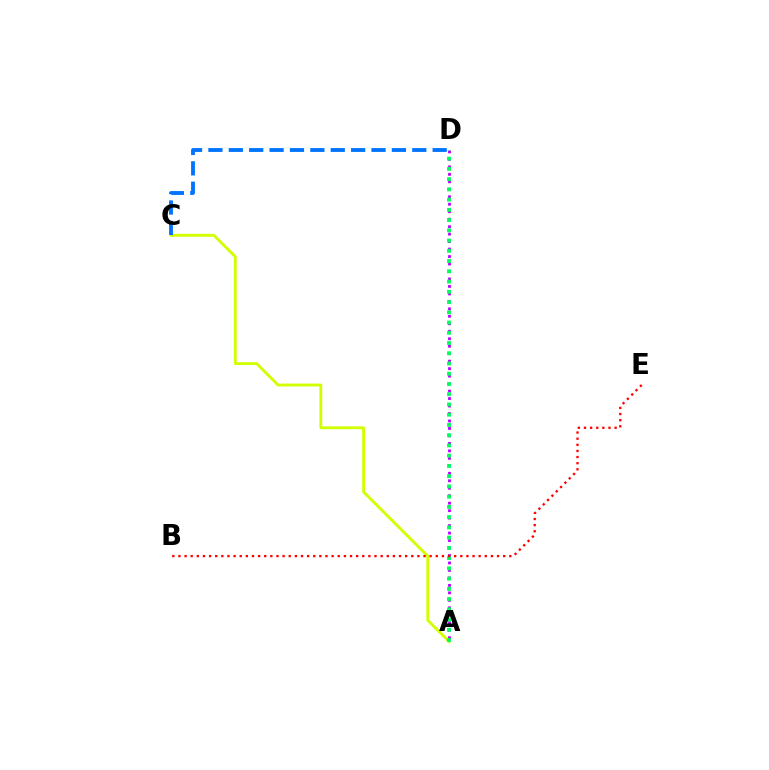{('A', 'C'): [{'color': '#d1ff00', 'line_style': 'solid', 'thickness': 2.06}], ('A', 'D'): [{'color': '#b900ff', 'line_style': 'dotted', 'thickness': 2.03}, {'color': '#00ff5c', 'line_style': 'dotted', 'thickness': 2.78}], ('C', 'D'): [{'color': '#0074ff', 'line_style': 'dashed', 'thickness': 2.77}], ('B', 'E'): [{'color': '#ff0000', 'line_style': 'dotted', 'thickness': 1.66}]}